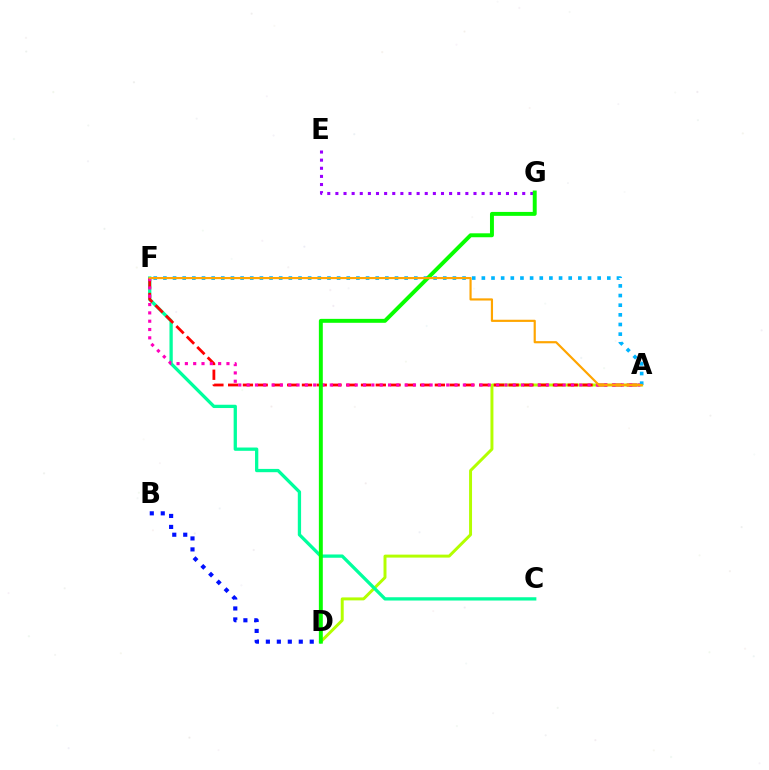{('A', 'D'): [{'color': '#b3ff00', 'line_style': 'solid', 'thickness': 2.13}], ('B', 'D'): [{'color': '#0010ff', 'line_style': 'dotted', 'thickness': 2.98}], ('C', 'F'): [{'color': '#00ff9d', 'line_style': 'solid', 'thickness': 2.37}], ('A', 'F'): [{'color': '#ff0000', 'line_style': 'dashed', 'thickness': 2.01}, {'color': '#ff00bd', 'line_style': 'dotted', 'thickness': 2.26}, {'color': '#00b5ff', 'line_style': 'dotted', 'thickness': 2.62}, {'color': '#ffa500', 'line_style': 'solid', 'thickness': 1.57}], ('E', 'G'): [{'color': '#9b00ff', 'line_style': 'dotted', 'thickness': 2.21}], ('D', 'G'): [{'color': '#08ff00', 'line_style': 'solid', 'thickness': 2.83}]}